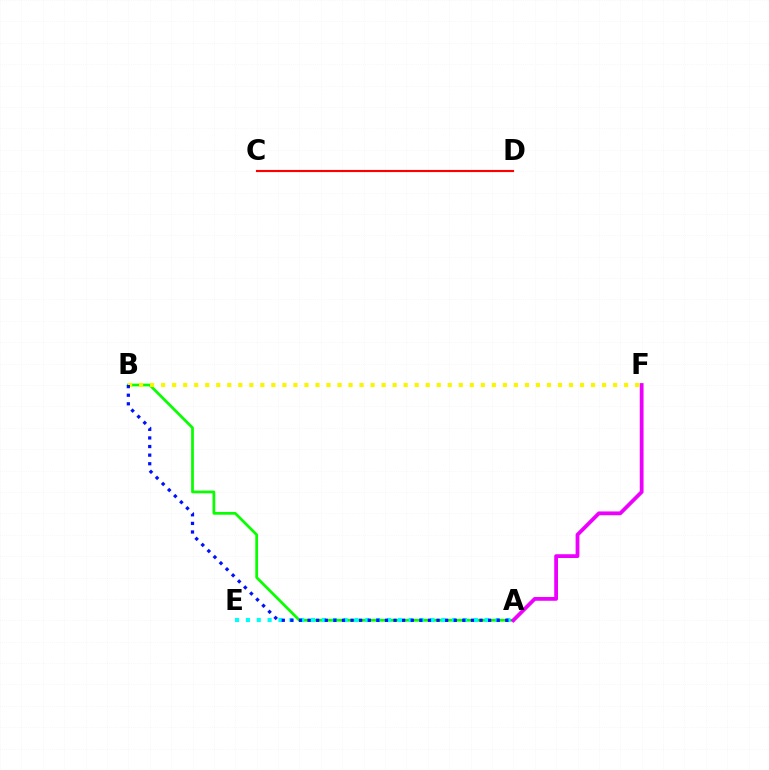{('A', 'B'): [{'color': '#08ff00', 'line_style': 'solid', 'thickness': 1.98}, {'color': '#0010ff', 'line_style': 'dotted', 'thickness': 2.34}], ('A', 'E'): [{'color': '#00fff6', 'line_style': 'dotted', 'thickness': 2.95}], ('A', 'F'): [{'color': '#ee00ff', 'line_style': 'solid', 'thickness': 2.72}], ('B', 'F'): [{'color': '#fcf500', 'line_style': 'dotted', 'thickness': 2.99}], ('C', 'D'): [{'color': '#ff0000', 'line_style': 'solid', 'thickness': 1.54}]}